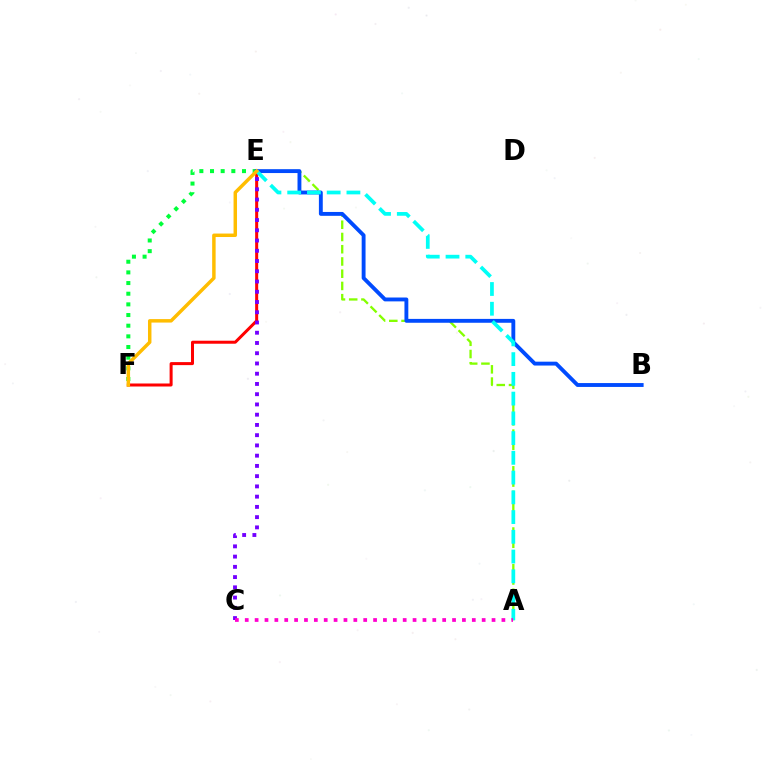{('E', 'F'): [{'color': '#ff0000', 'line_style': 'solid', 'thickness': 2.17}, {'color': '#00ff39', 'line_style': 'dotted', 'thickness': 2.9}, {'color': '#ffbd00', 'line_style': 'solid', 'thickness': 2.5}], ('A', 'E'): [{'color': '#84ff00', 'line_style': 'dashed', 'thickness': 1.66}, {'color': '#00fff6', 'line_style': 'dashed', 'thickness': 2.68}], ('B', 'E'): [{'color': '#004bff', 'line_style': 'solid', 'thickness': 2.79}], ('C', 'E'): [{'color': '#7200ff', 'line_style': 'dotted', 'thickness': 2.78}], ('A', 'C'): [{'color': '#ff00cf', 'line_style': 'dotted', 'thickness': 2.68}]}